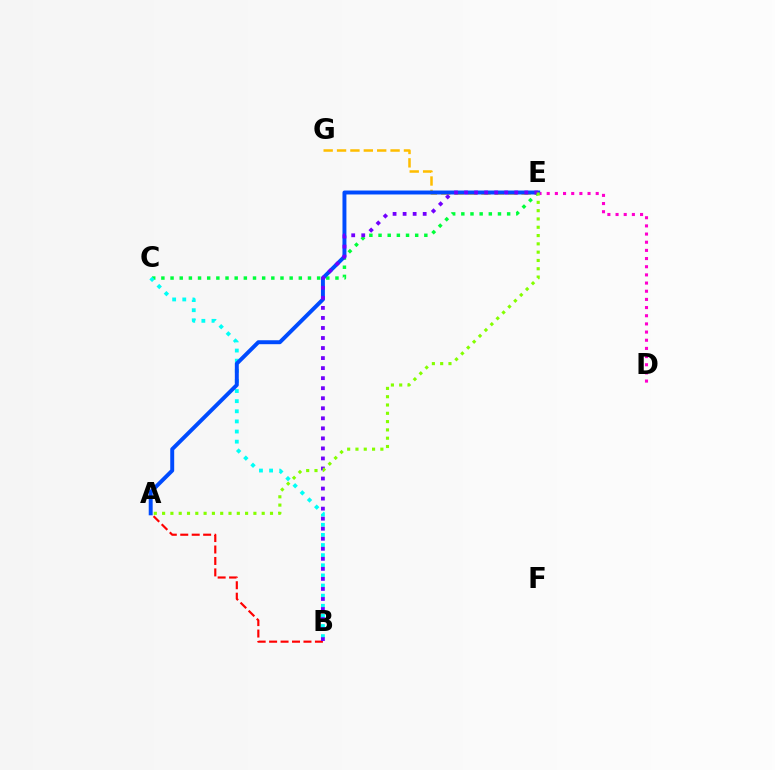{('C', 'E'): [{'color': '#00ff39', 'line_style': 'dotted', 'thickness': 2.49}], ('A', 'B'): [{'color': '#ff0000', 'line_style': 'dashed', 'thickness': 1.56}], ('D', 'E'): [{'color': '#ff00cf', 'line_style': 'dotted', 'thickness': 2.22}], ('B', 'C'): [{'color': '#00fff6', 'line_style': 'dotted', 'thickness': 2.75}], ('E', 'G'): [{'color': '#ffbd00', 'line_style': 'dashed', 'thickness': 1.82}], ('A', 'E'): [{'color': '#004bff', 'line_style': 'solid', 'thickness': 2.84}, {'color': '#84ff00', 'line_style': 'dotted', 'thickness': 2.25}], ('B', 'E'): [{'color': '#7200ff', 'line_style': 'dotted', 'thickness': 2.73}]}